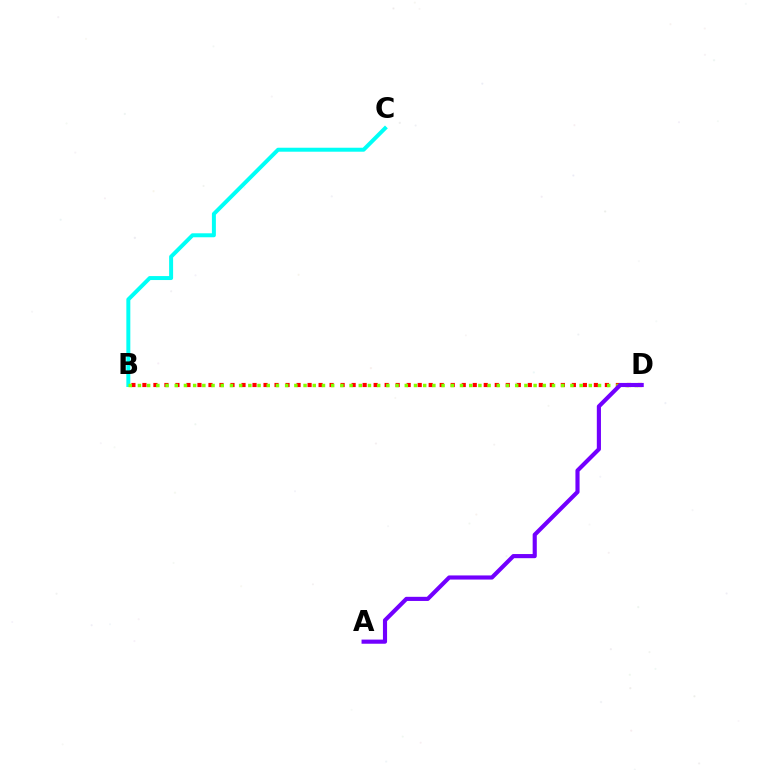{('B', 'C'): [{'color': '#00fff6', 'line_style': 'solid', 'thickness': 2.86}], ('B', 'D'): [{'color': '#ff0000', 'line_style': 'dotted', 'thickness': 2.99}, {'color': '#84ff00', 'line_style': 'dotted', 'thickness': 2.5}], ('A', 'D'): [{'color': '#7200ff', 'line_style': 'solid', 'thickness': 2.98}]}